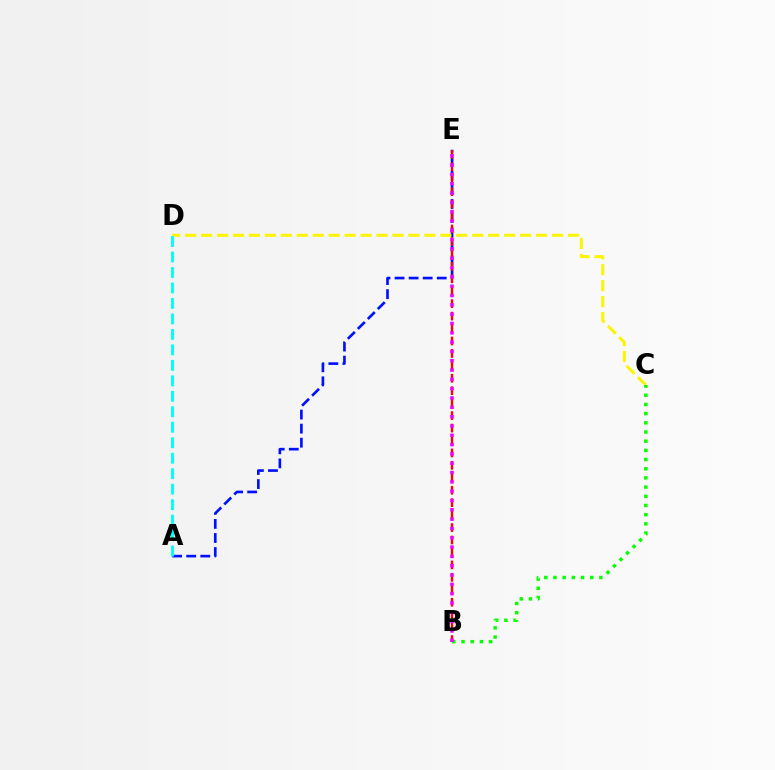{('A', 'E'): [{'color': '#0010ff', 'line_style': 'dashed', 'thickness': 1.91}], ('C', 'D'): [{'color': '#fcf500', 'line_style': 'dashed', 'thickness': 2.17}], ('B', 'C'): [{'color': '#08ff00', 'line_style': 'dotted', 'thickness': 2.5}], ('B', 'E'): [{'color': '#ff0000', 'line_style': 'dashed', 'thickness': 1.69}, {'color': '#ee00ff', 'line_style': 'dotted', 'thickness': 2.53}], ('A', 'D'): [{'color': '#00fff6', 'line_style': 'dashed', 'thickness': 2.1}]}